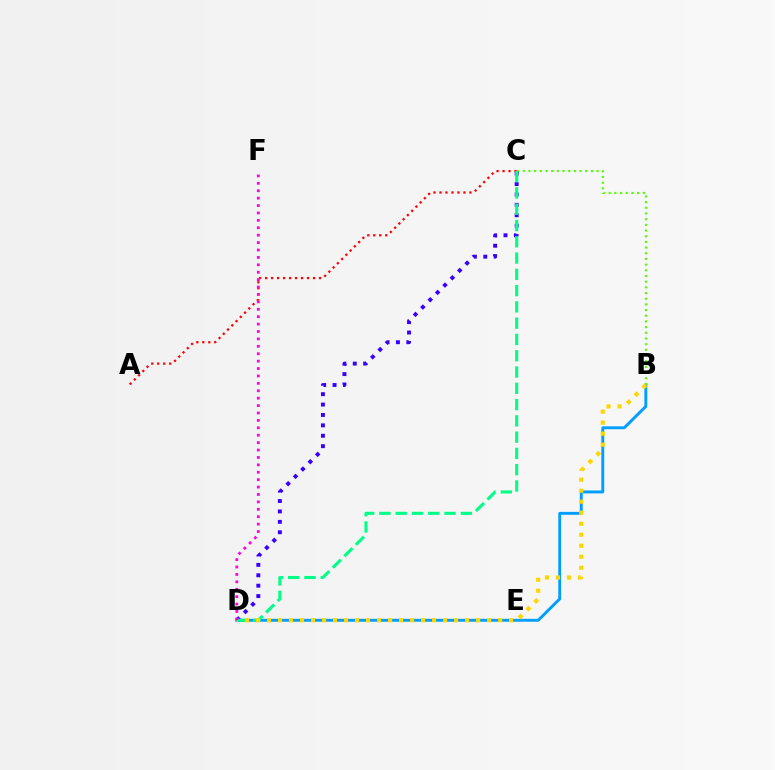{('B', 'D'): [{'color': '#009eff', 'line_style': 'solid', 'thickness': 2.09}, {'color': '#ffd500', 'line_style': 'dotted', 'thickness': 2.99}], ('B', 'C'): [{'color': '#4fff00', 'line_style': 'dotted', 'thickness': 1.54}], ('C', 'D'): [{'color': '#3700ff', 'line_style': 'dotted', 'thickness': 2.83}, {'color': '#00ff86', 'line_style': 'dashed', 'thickness': 2.21}], ('A', 'C'): [{'color': '#ff0000', 'line_style': 'dotted', 'thickness': 1.63}], ('D', 'F'): [{'color': '#ff00ed', 'line_style': 'dotted', 'thickness': 2.01}]}